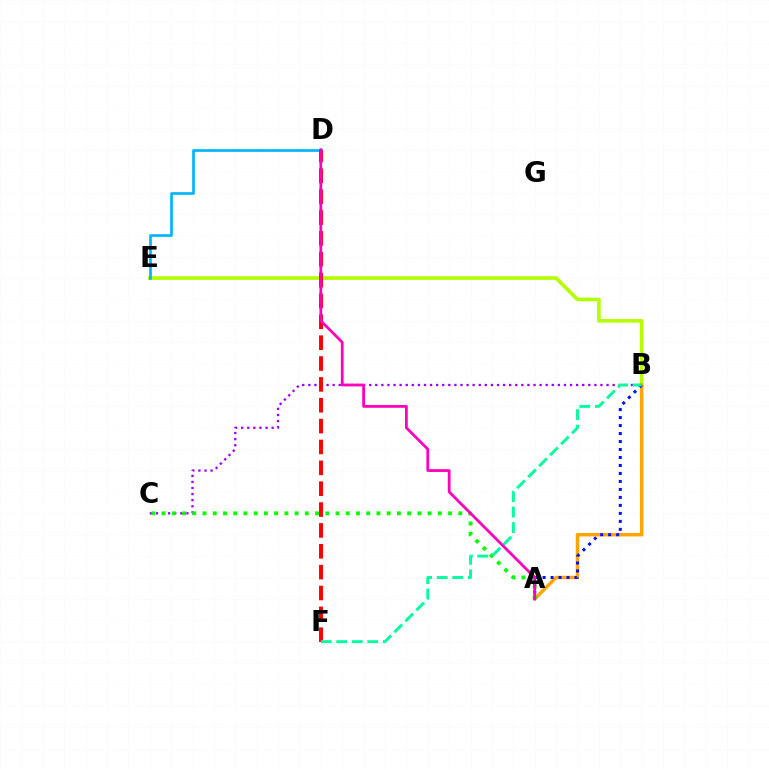{('B', 'E'): [{'color': '#b3ff00', 'line_style': 'solid', 'thickness': 2.62}], ('A', 'B'): [{'color': '#ffa500', 'line_style': 'solid', 'thickness': 2.48}, {'color': '#0010ff', 'line_style': 'dotted', 'thickness': 2.17}], ('B', 'C'): [{'color': '#9b00ff', 'line_style': 'dotted', 'thickness': 1.65}], ('D', 'E'): [{'color': '#00b5ff', 'line_style': 'solid', 'thickness': 1.93}], ('D', 'F'): [{'color': '#ff0000', 'line_style': 'dashed', 'thickness': 2.83}], ('A', 'C'): [{'color': '#08ff00', 'line_style': 'dotted', 'thickness': 2.78}], ('B', 'F'): [{'color': '#00ff9d', 'line_style': 'dashed', 'thickness': 2.11}], ('A', 'D'): [{'color': '#ff00bd', 'line_style': 'solid', 'thickness': 2.0}]}